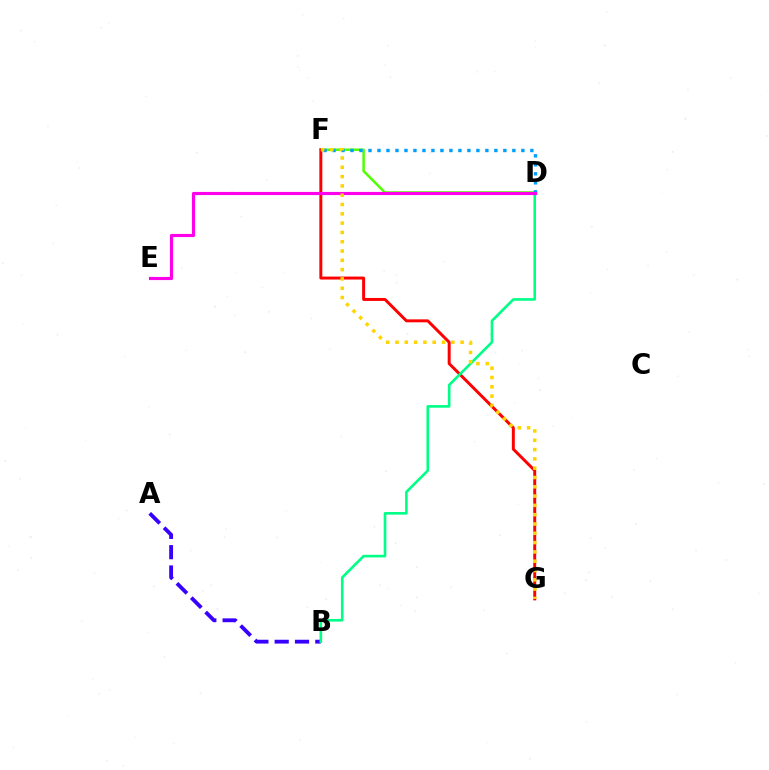{('A', 'B'): [{'color': '#3700ff', 'line_style': 'dashed', 'thickness': 2.76}], ('D', 'F'): [{'color': '#4fff00', 'line_style': 'solid', 'thickness': 1.79}, {'color': '#009eff', 'line_style': 'dotted', 'thickness': 2.44}], ('F', 'G'): [{'color': '#ff0000', 'line_style': 'solid', 'thickness': 2.13}, {'color': '#ffd500', 'line_style': 'dotted', 'thickness': 2.53}], ('B', 'D'): [{'color': '#00ff86', 'line_style': 'solid', 'thickness': 1.89}], ('D', 'E'): [{'color': '#ff00ed', 'line_style': 'solid', 'thickness': 2.26}]}